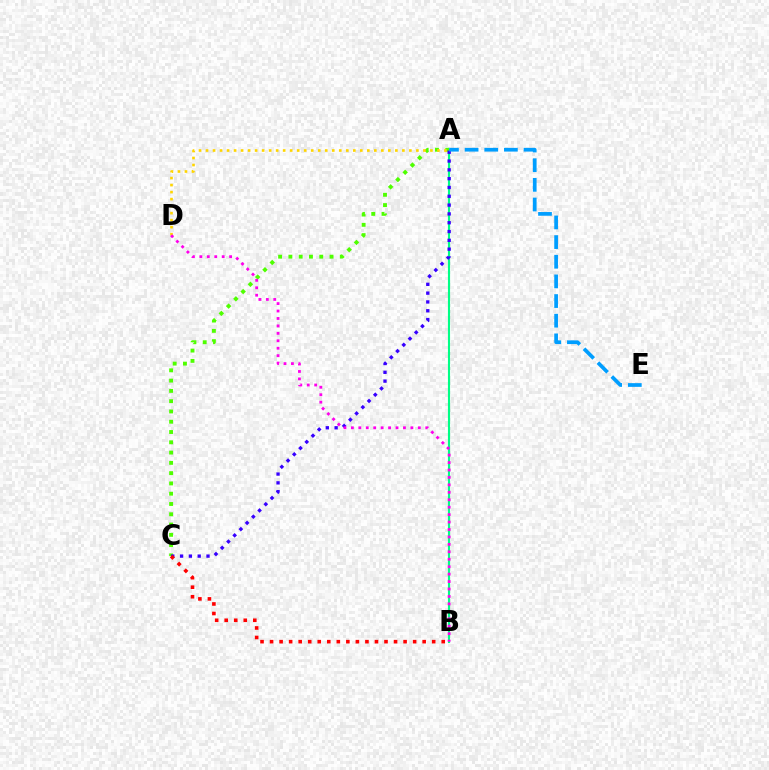{('A', 'B'): [{'color': '#00ff86', 'line_style': 'solid', 'thickness': 1.53}], ('A', 'C'): [{'color': '#4fff00', 'line_style': 'dotted', 'thickness': 2.79}, {'color': '#3700ff', 'line_style': 'dotted', 'thickness': 2.39}], ('B', 'C'): [{'color': '#ff0000', 'line_style': 'dotted', 'thickness': 2.59}], ('A', 'D'): [{'color': '#ffd500', 'line_style': 'dotted', 'thickness': 1.91}], ('A', 'E'): [{'color': '#009eff', 'line_style': 'dashed', 'thickness': 2.67}], ('B', 'D'): [{'color': '#ff00ed', 'line_style': 'dotted', 'thickness': 2.02}]}